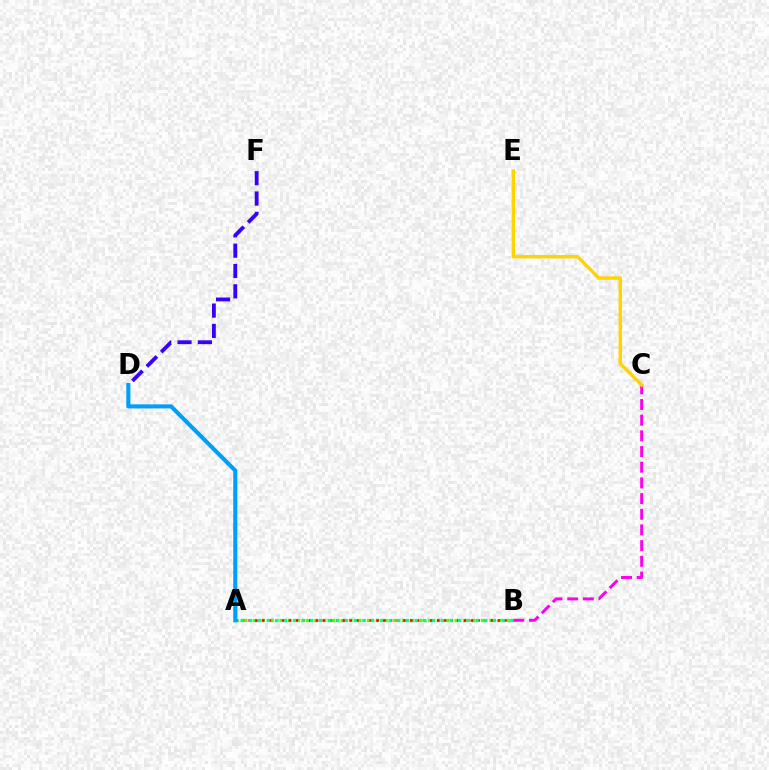{('A', 'B'): [{'color': '#4fff00', 'line_style': 'dotted', 'thickness': 2.38}, {'color': '#ff0000', 'line_style': 'dotted', 'thickness': 1.83}, {'color': '#00ff86', 'line_style': 'dotted', 'thickness': 2.36}], ('A', 'D'): [{'color': '#009eff', 'line_style': 'solid', 'thickness': 2.93}], ('B', 'C'): [{'color': '#ff00ed', 'line_style': 'dashed', 'thickness': 2.13}], ('D', 'F'): [{'color': '#3700ff', 'line_style': 'dashed', 'thickness': 2.76}], ('C', 'E'): [{'color': '#ffd500', 'line_style': 'solid', 'thickness': 2.49}]}